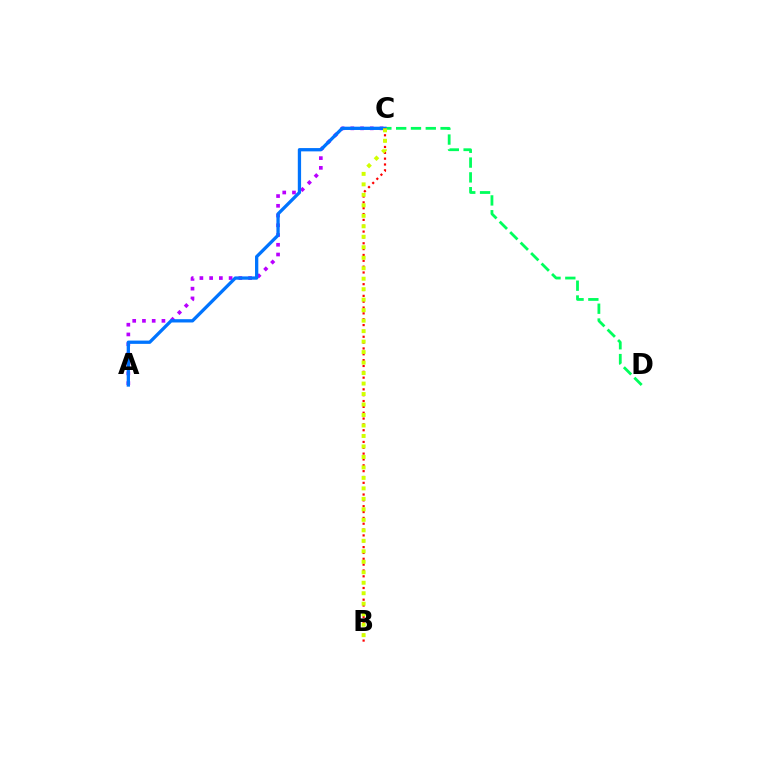{('C', 'D'): [{'color': '#00ff5c', 'line_style': 'dashed', 'thickness': 2.01}], ('A', 'C'): [{'color': '#b900ff', 'line_style': 'dotted', 'thickness': 2.65}, {'color': '#0074ff', 'line_style': 'solid', 'thickness': 2.37}], ('B', 'C'): [{'color': '#ff0000', 'line_style': 'dotted', 'thickness': 1.59}, {'color': '#d1ff00', 'line_style': 'dotted', 'thickness': 2.85}]}